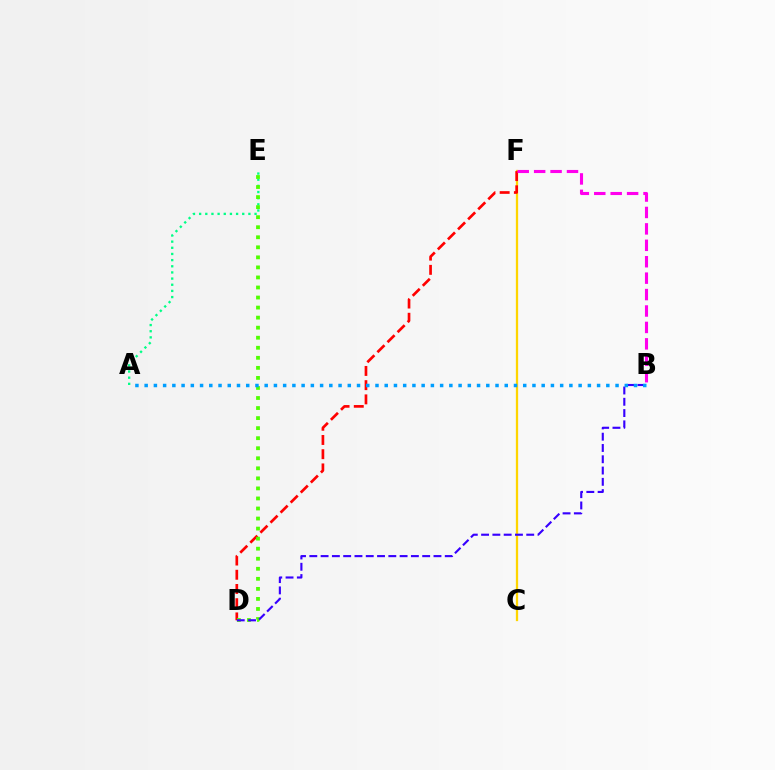{('C', 'F'): [{'color': '#ffd500', 'line_style': 'solid', 'thickness': 1.64}], ('D', 'F'): [{'color': '#ff0000', 'line_style': 'dashed', 'thickness': 1.93}], ('A', 'E'): [{'color': '#00ff86', 'line_style': 'dotted', 'thickness': 1.67}], ('D', 'E'): [{'color': '#4fff00', 'line_style': 'dotted', 'thickness': 2.73}], ('B', 'F'): [{'color': '#ff00ed', 'line_style': 'dashed', 'thickness': 2.23}], ('B', 'D'): [{'color': '#3700ff', 'line_style': 'dashed', 'thickness': 1.53}], ('A', 'B'): [{'color': '#009eff', 'line_style': 'dotted', 'thickness': 2.51}]}